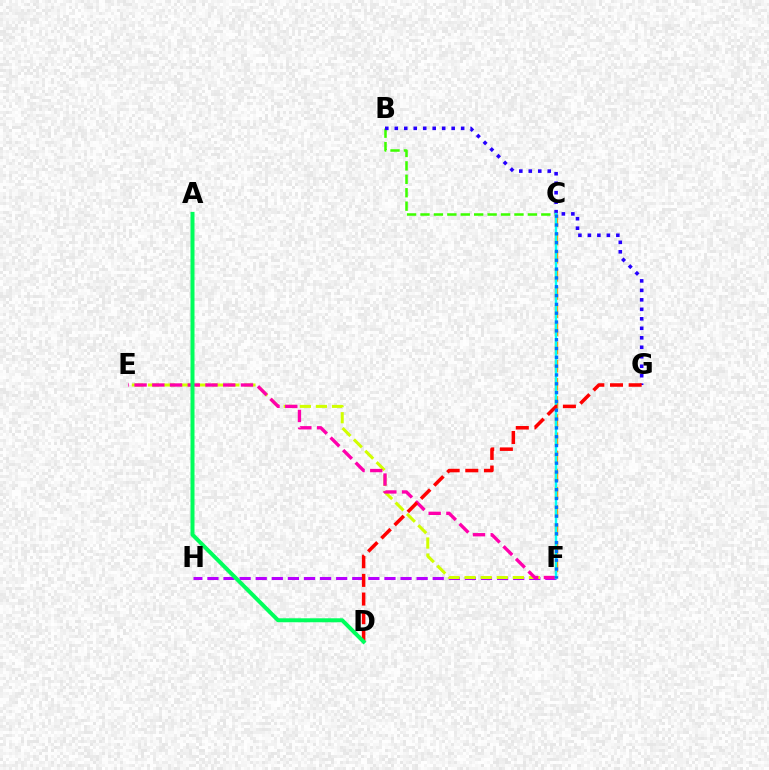{('F', 'H'): [{'color': '#b900ff', 'line_style': 'dashed', 'thickness': 2.19}], ('B', 'C'): [{'color': '#3dff00', 'line_style': 'dashed', 'thickness': 1.82}], ('B', 'G'): [{'color': '#2500ff', 'line_style': 'dotted', 'thickness': 2.58}], ('E', 'F'): [{'color': '#d1ff00', 'line_style': 'dashed', 'thickness': 2.18}, {'color': '#ff00ac', 'line_style': 'dashed', 'thickness': 2.41}], ('C', 'F'): [{'color': '#ff9400', 'line_style': 'dashed', 'thickness': 2.47}, {'color': '#00fff6', 'line_style': 'solid', 'thickness': 1.73}, {'color': '#0074ff', 'line_style': 'dotted', 'thickness': 2.4}], ('D', 'G'): [{'color': '#ff0000', 'line_style': 'dashed', 'thickness': 2.53}], ('A', 'D'): [{'color': '#00ff5c', 'line_style': 'solid', 'thickness': 2.87}]}